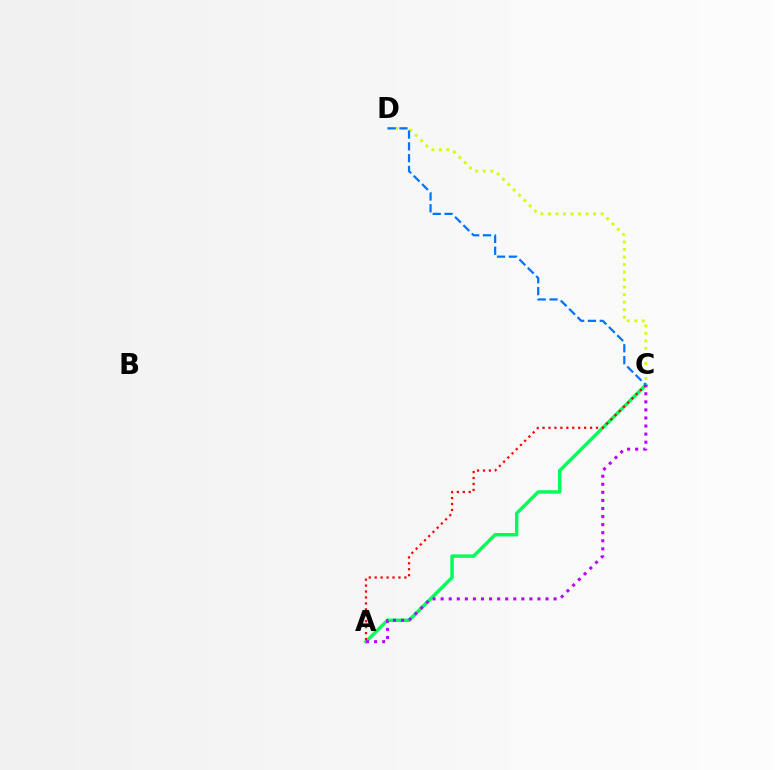{('A', 'C'): [{'color': '#00ff5c', 'line_style': 'solid', 'thickness': 2.48}, {'color': '#ff0000', 'line_style': 'dotted', 'thickness': 1.61}, {'color': '#b900ff', 'line_style': 'dotted', 'thickness': 2.19}], ('C', 'D'): [{'color': '#d1ff00', 'line_style': 'dotted', 'thickness': 2.05}, {'color': '#0074ff', 'line_style': 'dashed', 'thickness': 1.6}]}